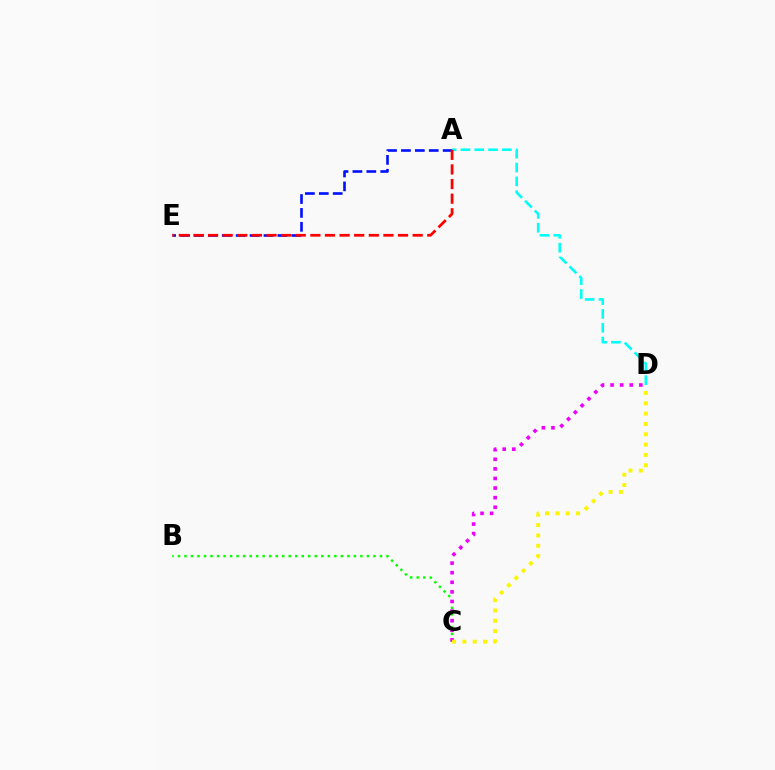{('A', 'E'): [{'color': '#0010ff', 'line_style': 'dashed', 'thickness': 1.89}, {'color': '#ff0000', 'line_style': 'dashed', 'thickness': 1.99}], ('B', 'C'): [{'color': '#08ff00', 'line_style': 'dotted', 'thickness': 1.77}], ('C', 'D'): [{'color': '#ee00ff', 'line_style': 'dotted', 'thickness': 2.61}, {'color': '#fcf500', 'line_style': 'dotted', 'thickness': 2.81}], ('A', 'D'): [{'color': '#00fff6', 'line_style': 'dashed', 'thickness': 1.88}]}